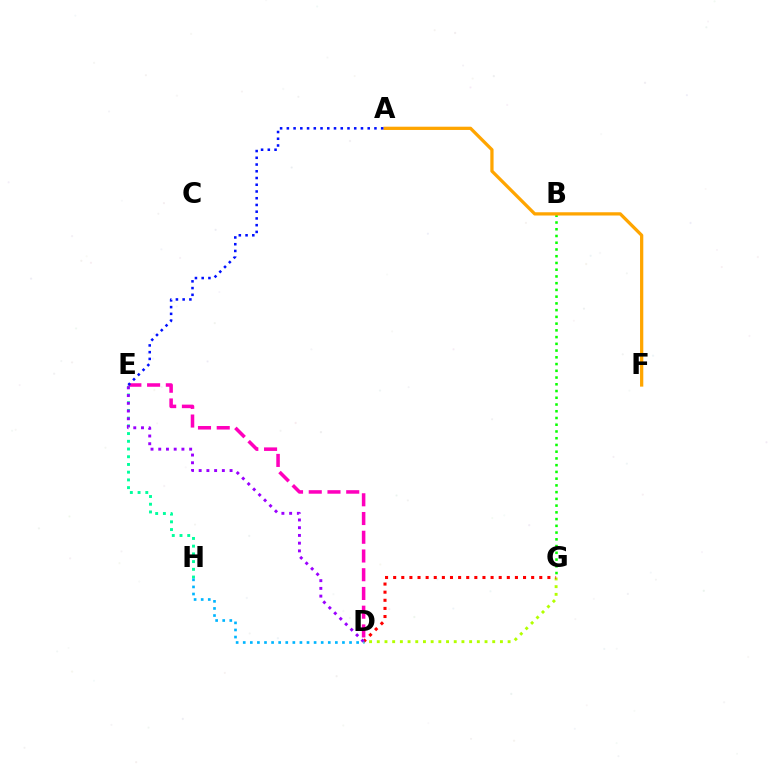{('D', 'G'): [{'color': '#b3ff00', 'line_style': 'dotted', 'thickness': 2.09}, {'color': '#ff0000', 'line_style': 'dotted', 'thickness': 2.21}], ('E', 'H'): [{'color': '#00ff9d', 'line_style': 'dotted', 'thickness': 2.1}], ('B', 'G'): [{'color': '#08ff00', 'line_style': 'dotted', 'thickness': 1.83}], ('D', 'E'): [{'color': '#ff00bd', 'line_style': 'dashed', 'thickness': 2.54}, {'color': '#9b00ff', 'line_style': 'dotted', 'thickness': 2.1}], ('A', 'F'): [{'color': '#ffa500', 'line_style': 'solid', 'thickness': 2.35}], ('A', 'E'): [{'color': '#0010ff', 'line_style': 'dotted', 'thickness': 1.83}], ('D', 'H'): [{'color': '#00b5ff', 'line_style': 'dotted', 'thickness': 1.93}]}